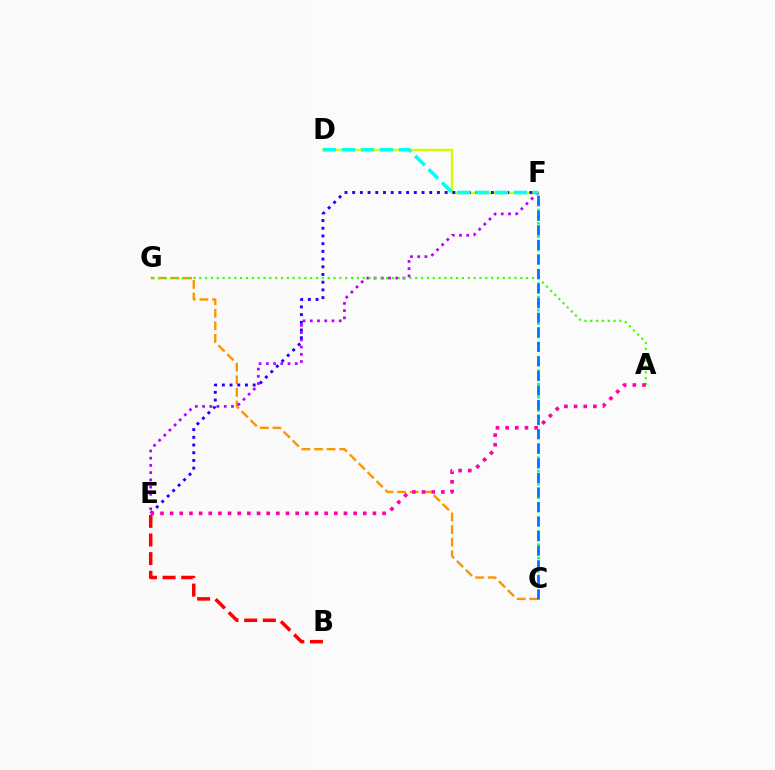{('D', 'F'): [{'color': '#d1ff00', 'line_style': 'solid', 'thickness': 1.76}, {'color': '#00fff6', 'line_style': 'dashed', 'thickness': 2.58}], ('C', 'G'): [{'color': '#ff9400', 'line_style': 'dashed', 'thickness': 1.71}], ('E', 'F'): [{'color': '#b900ff', 'line_style': 'dotted', 'thickness': 1.96}, {'color': '#2500ff', 'line_style': 'dotted', 'thickness': 2.09}], ('C', 'F'): [{'color': '#00ff5c', 'line_style': 'dotted', 'thickness': 1.82}, {'color': '#0074ff', 'line_style': 'dashed', 'thickness': 1.98}], ('A', 'G'): [{'color': '#3dff00', 'line_style': 'dotted', 'thickness': 1.59}], ('B', 'E'): [{'color': '#ff0000', 'line_style': 'dashed', 'thickness': 2.53}], ('A', 'E'): [{'color': '#ff00ac', 'line_style': 'dotted', 'thickness': 2.62}]}